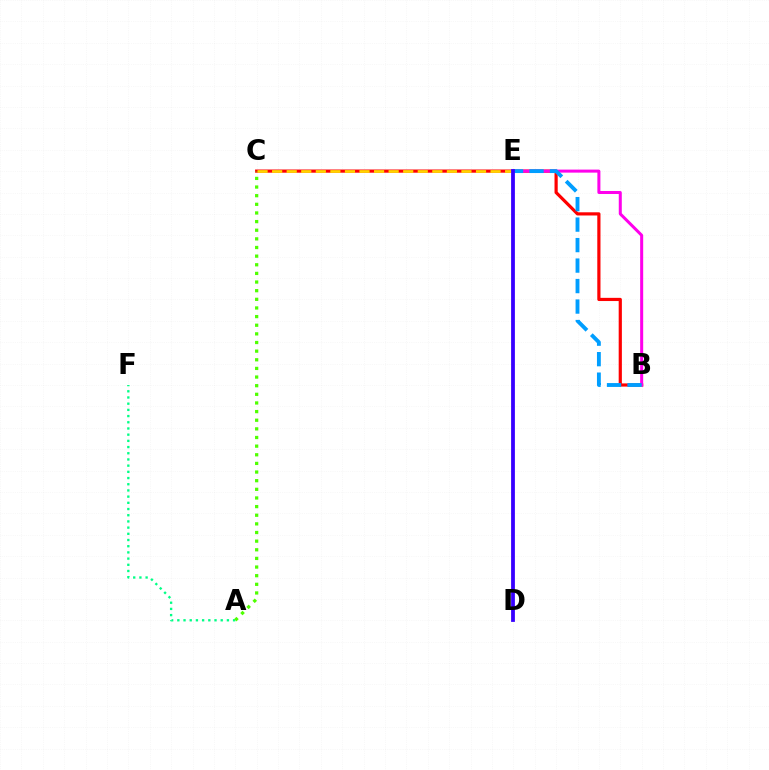{('A', 'F'): [{'color': '#00ff86', 'line_style': 'dotted', 'thickness': 1.68}], ('B', 'C'): [{'color': '#ff0000', 'line_style': 'solid', 'thickness': 2.3}], ('A', 'C'): [{'color': '#4fff00', 'line_style': 'dotted', 'thickness': 2.35}], ('C', 'E'): [{'color': '#ffd500', 'line_style': 'dashed', 'thickness': 1.98}], ('B', 'E'): [{'color': '#ff00ed', 'line_style': 'solid', 'thickness': 2.18}, {'color': '#009eff', 'line_style': 'dashed', 'thickness': 2.78}], ('D', 'E'): [{'color': '#3700ff', 'line_style': 'solid', 'thickness': 2.73}]}